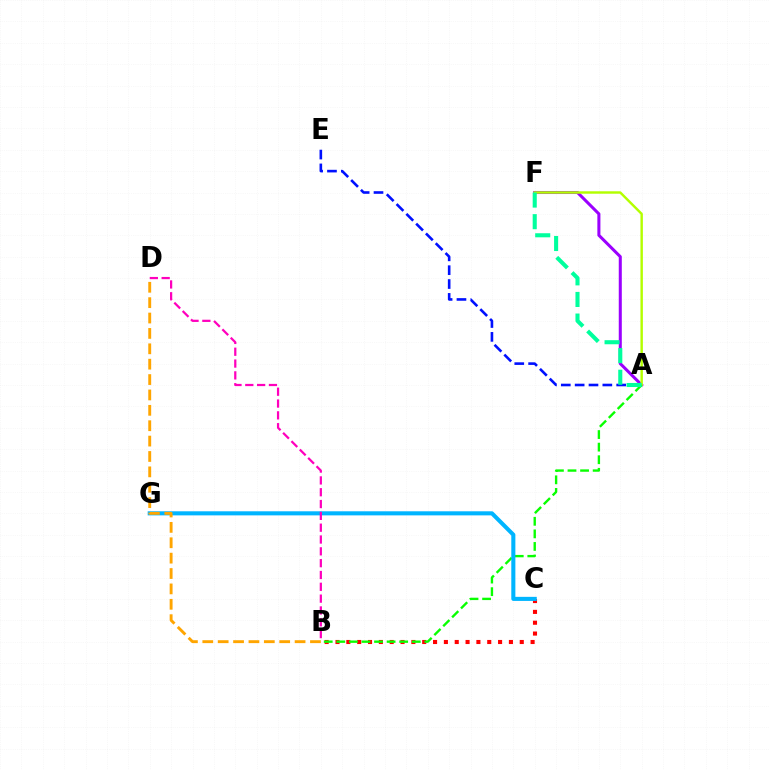{('B', 'C'): [{'color': '#ff0000', 'line_style': 'dotted', 'thickness': 2.94}], ('A', 'F'): [{'color': '#9b00ff', 'line_style': 'solid', 'thickness': 2.19}, {'color': '#b3ff00', 'line_style': 'solid', 'thickness': 1.75}, {'color': '#00ff9d', 'line_style': 'dashed', 'thickness': 2.94}], ('A', 'E'): [{'color': '#0010ff', 'line_style': 'dashed', 'thickness': 1.88}], ('A', 'B'): [{'color': '#08ff00', 'line_style': 'dashed', 'thickness': 1.71}], ('C', 'G'): [{'color': '#00b5ff', 'line_style': 'solid', 'thickness': 2.93}], ('B', 'D'): [{'color': '#ffa500', 'line_style': 'dashed', 'thickness': 2.09}, {'color': '#ff00bd', 'line_style': 'dashed', 'thickness': 1.61}]}